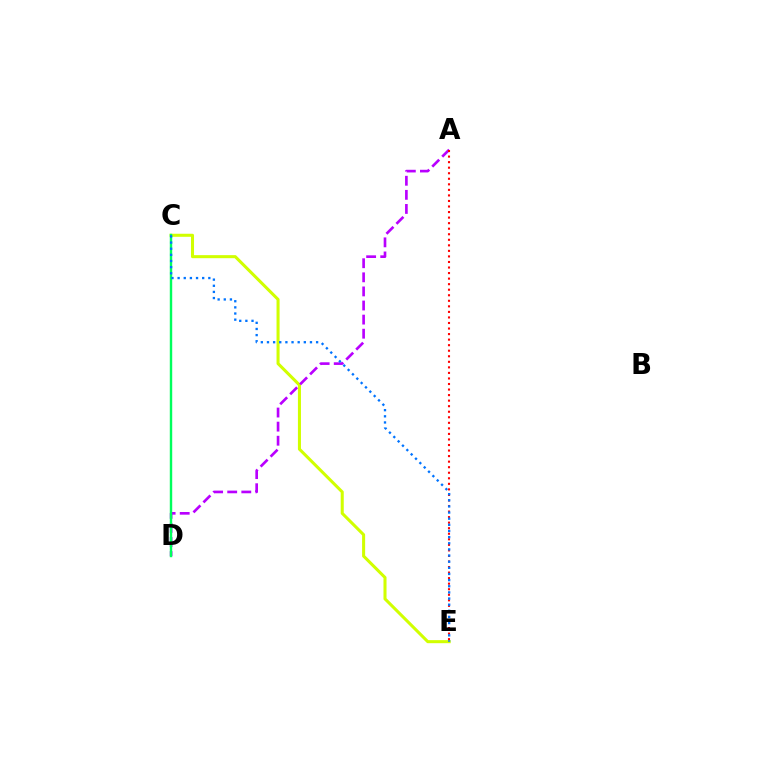{('C', 'E'): [{'color': '#d1ff00', 'line_style': 'solid', 'thickness': 2.2}, {'color': '#0074ff', 'line_style': 'dotted', 'thickness': 1.67}], ('A', 'D'): [{'color': '#b900ff', 'line_style': 'dashed', 'thickness': 1.91}], ('A', 'E'): [{'color': '#ff0000', 'line_style': 'dotted', 'thickness': 1.51}], ('C', 'D'): [{'color': '#00ff5c', 'line_style': 'solid', 'thickness': 1.74}]}